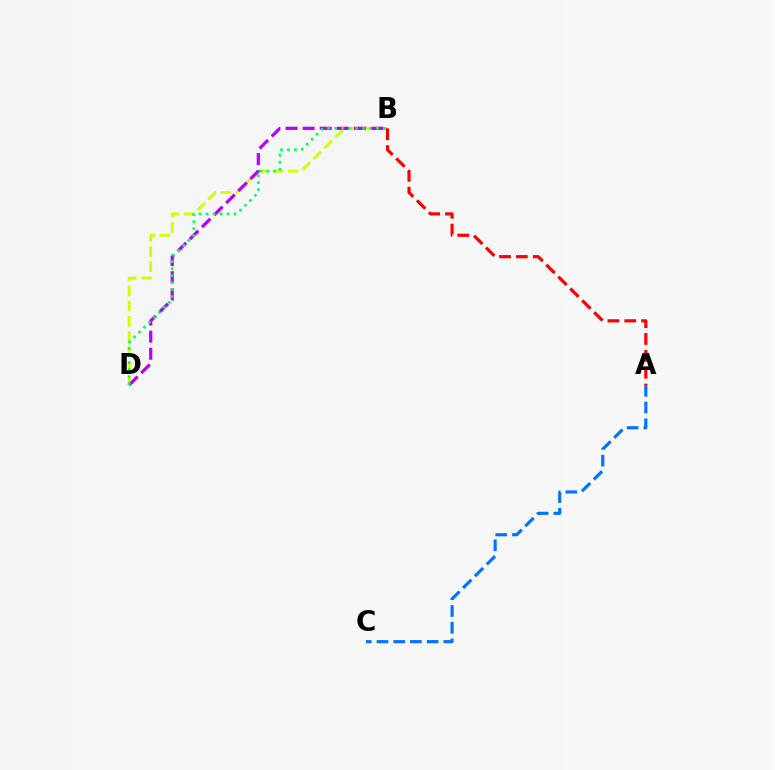{('A', 'C'): [{'color': '#0074ff', 'line_style': 'dashed', 'thickness': 2.27}], ('B', 'D'): [{'color': '#d1ff00', 'line_style': 'dashed', 'thickness': 2.07}, {'color': '#b900ff', 'line_style': 'dashed', 'thickness': 2.32}, {'color': '#00ff5c', 'line_style': 'dotted', 'thickness': 1.9}], ('A', 'B'): [{'color': '#ff0000', 'line_style': 'dashed', 'thickness': 2.29}]}